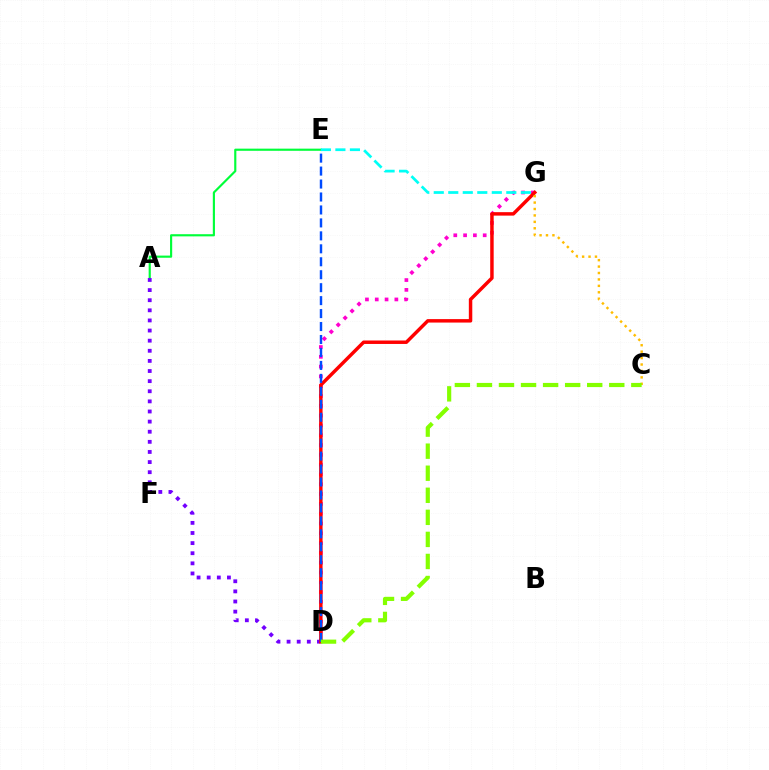{('A', 'E'): [{'color': '#00ff39', 'line_style': 'solid', 'thickness': 1.55}], ('D', 'G'): [{'color': '#ff00cf', 'line_style': 'dotted', 'thickness': 2.66}, {'color': '#ff0000', 'line_style': 'solid', 'thickness': 2.49}], ('A', 'D'): [{'color': '#7200ff', 'line_style': 'dotted', 'thickness': 2.75}], ('D', 'E'): [{'color': '#004bff', 'line_style': 'dashed', 'thickness': 1.76}], ('E', 'G'): [{'color': '#00fff6', 'line_style': 'dashed', 'thickness': 1.97}], ('C', 'G'): [{'color': '#ffbd00', 'line_style': 'dotted', 'thickness': 1.75}], ('C', 'D'): [{'color': '#84ff00', 'line_style': 'dashed', 'thickness': 3.0}]}